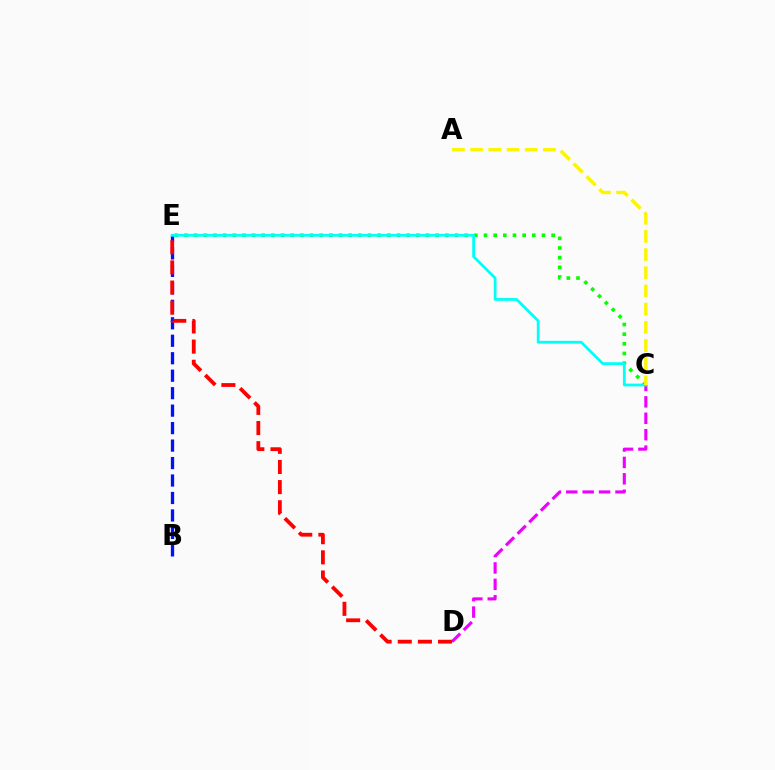{('B', 'E'): [{'color': '#0010ff', 'line_style': 'dashed', 'thickness': 2.37}], ('C', 'D'): [{'color': '#ee00ff', 'line_style': 'dashed', 'thickness': 2.23}], ('C', 'E'): [{'color': '#08ff00', 'line_style': 'dotted', 'thickness': 2.63}, {'color': '#00fff6', 'line_style': 'solid', 'thickness': 2.0}], ('A', 'C'): [{'color': '#fcf500', 'line_style': 'dashed', 'thickness': 2.47}], ('D', 'E'): [{'color': '#ff0000', 'line_style': 'dashed', 'thickness': 2.74}]}